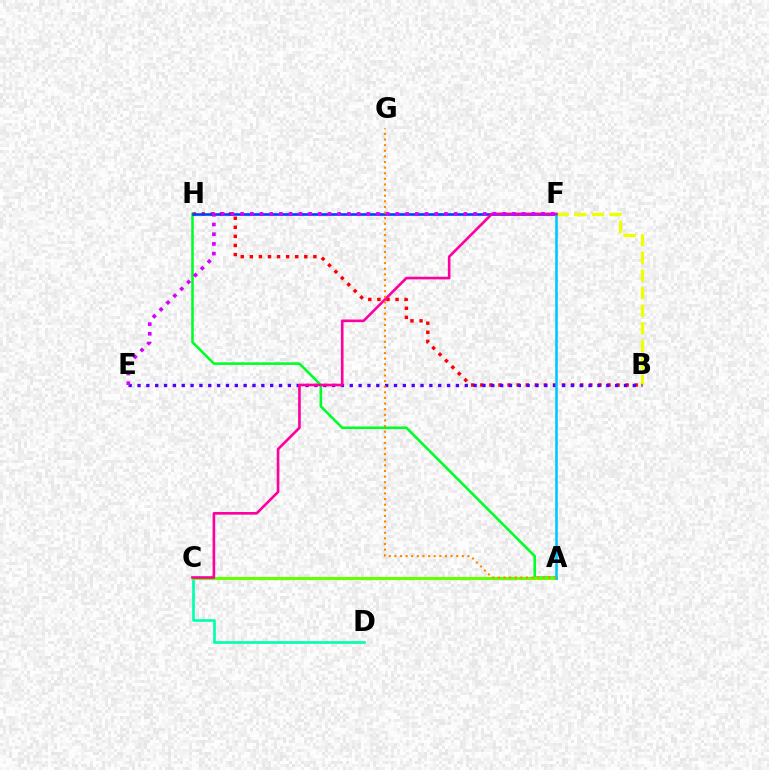{('B', 'H'): [{'color': '#ff0000', 'line_style': 'dotted', 'thickness': 2.47}], ('C', 'D'): [{'color': '#00ffaf', 'line_style': 'solid', 'thickness': 1.93}], ('A', 'H'): [{'color': '#00ff27', 'line_style': 'solid', 'thickness': 1.85}], ('B', 'F'): [{'color': '#eeff00', 'line_style': 'dashed', 'thickness': 2.39}], ('F', 'H'): [{'color': '#003fff', 'line_style': 'solid', 'thickness': 1.88}], ('A', 'C'): [{'color': '#66ff00', 'line_style': 'solid', 'thickness': 2.23}], ('B', 'E'): [{'color': '#4f00ff', 'line_style': 'dotted', 'thickness': 2.4}], ('A', 'F'): [{'color': '#00c7ff', 'line_style': 'solid', 'thickness': 1.88}], ('C', 'F'): [{'color': '#ff00a0', 'line_style': 'solid', 'thickness': 1.9}], ('E', 'F'): [{'color': '#d600ff', 'line_style': 'dotted', 'thickness': 2.64}], ('A', 'G'): [{'color': '#ff8800', 'line_style': 'dotted', 'thickness': 1.53}]}